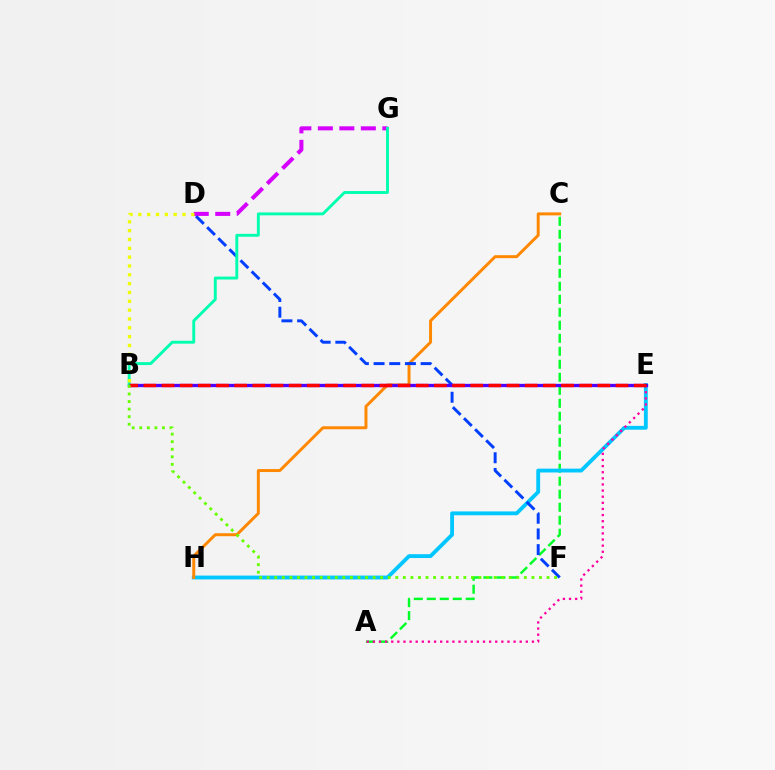{('A', 'C'): [{'color': '#00ff27', 'line_style': 'dashed', 'thickness': 1.77}], ('E', 'H'): [{'color': '#00c7ff', 'line_style': 'solid', 'thickness': 2.76}], ('A', 'E'): [{'color': '#ff00a0', 'line_style': 'dotted', 'thickness': 1.66}], ('C', 'H'): [{'color': '#ff8800', 'line_style': 'solid', 'thickness': 2.13}], ('D', 'G'): [{'color': '#d600ff', 'line_style': 'dashed', 'thickness': 2.92}], ('D', 'F'): [{'color': '#003fff', 'line_style': 'dashed', 'thickness': 2.13}], ('B', 'E'): [{'color': '#4f00ff', 'line_style': 'solid', 'thickness': 2.37}, {'color': '#ff0000', 'line_style': 'dashed', 'thickness': 2.47}], ('B', 'G'): [{'color': '#00ffaf', 'line_style': 'solid', 'thickness': 2.09}], ('B', 'D'): [{'color': '#eeff00', 'line_style': 'dotted', 'thickness': 2.4}], ('B', 'F'): [{'color': '#66ff00', 'line_style': 'dotted', 'thickness': 2.05}]}